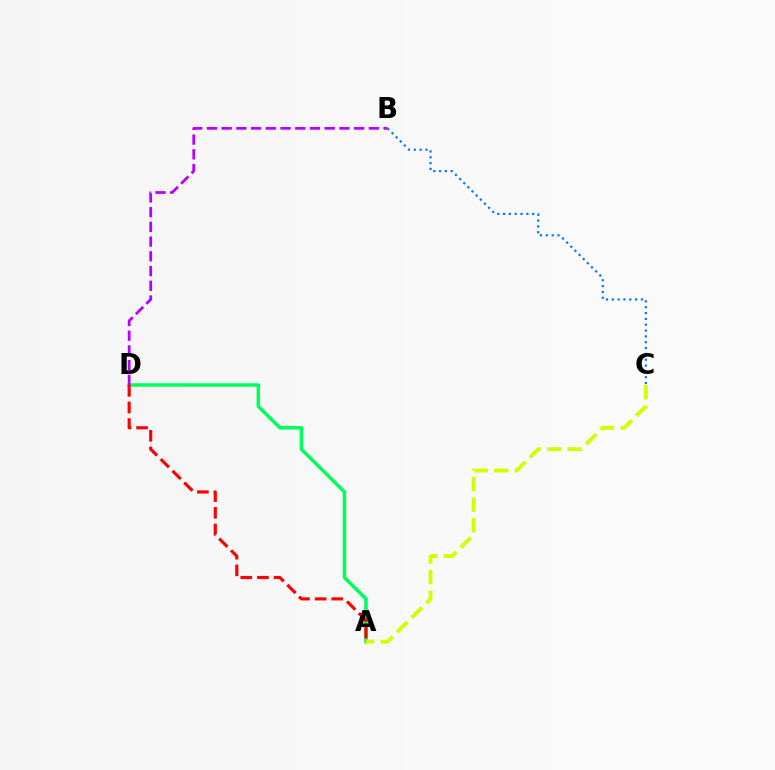{('A', 'D'): [{'color': '#00ff5c', 'line_style': 'solid', 'thickness': 2.52}, {'color': '#ff0000', 'line_style': 'dashed', 'thickness': 2.26}], ('B', 'D'): [{'color': '#b900ff', 'line_style': 'dashed', 'thickness': 2.0}], ('B', 'C'): [{'color': '#0074ff', 'line_style': 'dotted', 'thickness': 1.58}], ('A', 'C'): [{'color': '#d1ff00', 'line_style': 'dashed', 'thickness': 2.8}]}